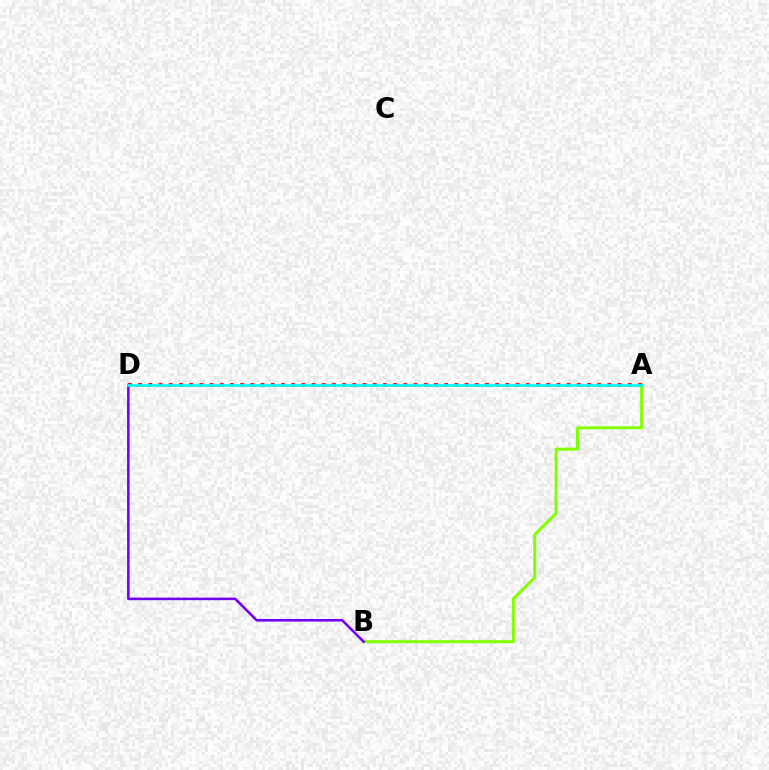{('A', 'B'): [{'color': '#84ff00', 'line_style': 'solid', 'thickness': 2.19}], ('A', 'D'): [{'color': '#ff0000', 'line_style': 'dotted', 'thickness': 2.77}, {'color': '#00fff6', 'line_style': 'solid', 'thickness': 1.95}], ('B', 'D'): [{'color': '#7200ff', 'line_style': 'solid', 'thickness': 1.84}]}